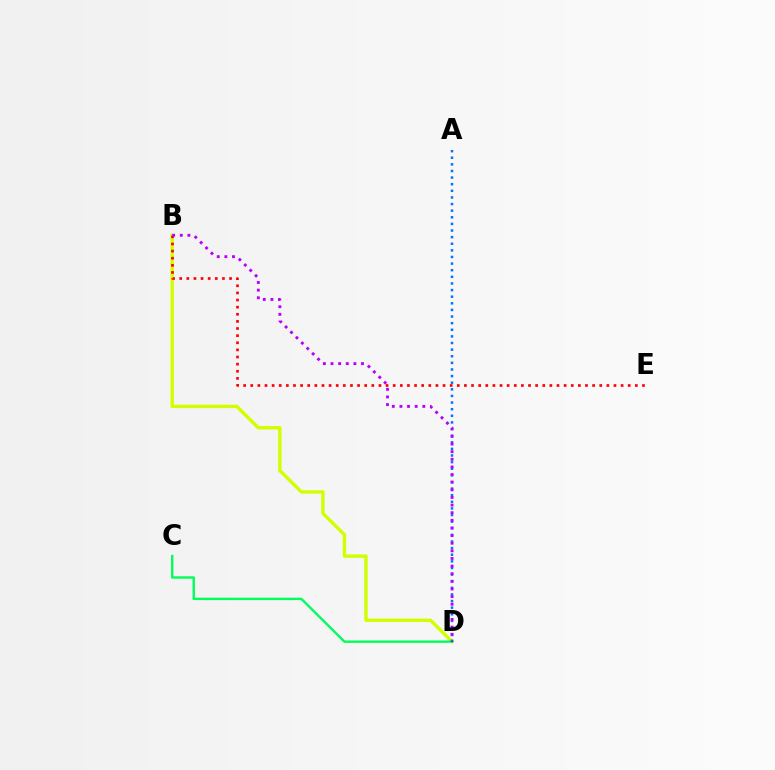{('B', 'D'): [{'color': '#d1ff00', 'line_style': 'solid', 'thickness': 2.44}, {'color': '#b900ff', 'line_style': 'dotted', 'thickness': 2.07}], ('C', 'D'): [{'color': '#00ff5c', 'line_style': 'solid', 'thickness': 1.73}], ('A', 'D'): [{'color': '#0074ff', 'line_style': 'dotted', 'thickness': 1.8}], ('B', 'E'): [{'color': '#ff0000', 'line_style': 'dotted', 'thickness': 1.94}]}